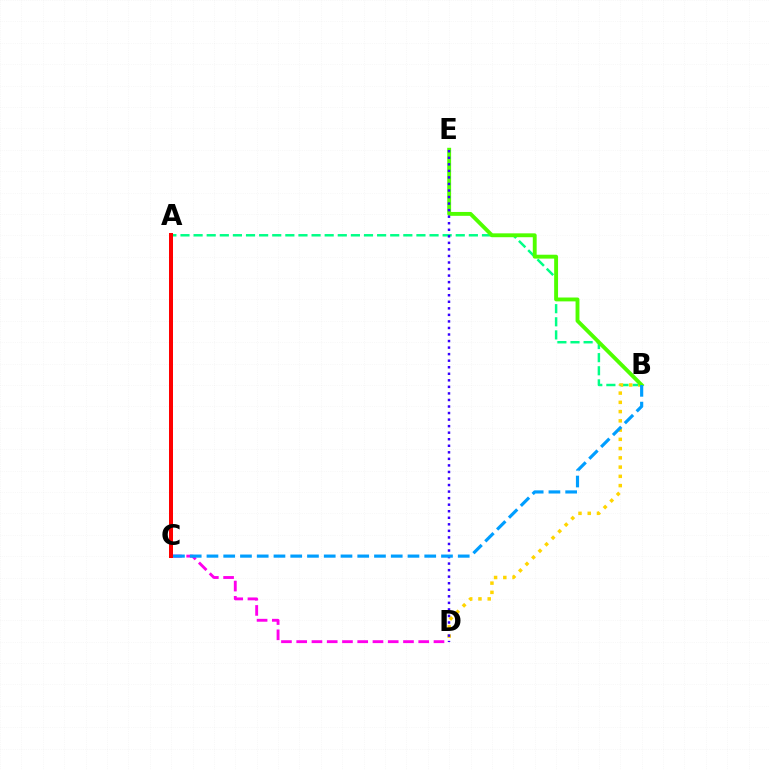{('A', 'B'): [{'color': '#00ff86', 'line_style': 'dashed', 'thickness': 1.78}], ('C', 'D'): [{'color': '#ff00ed', 'line_style': 'dashed', 'thickness': 2.07}], ('B', 'D'): [{'color': '#ffd500', 'line_style': 'dotted', 'thickness': 2.51}], ('B', 'E'): [{'color': '#4fff00', 'line_style': 'solid', 'thickness': 2.79}], ('D', 'E'): [{'color': '#3700ff', 'line_style': 'dotted', 'thickness': 1.78}], ('A', 'C'): [{'color': '#ff0000', 'line_style': 'solid', 'thickness': 2.88}], ('B', 'C'): [{'color': '#009eff', 'line_style': 'dashed', 'thickness': 2.28}]}